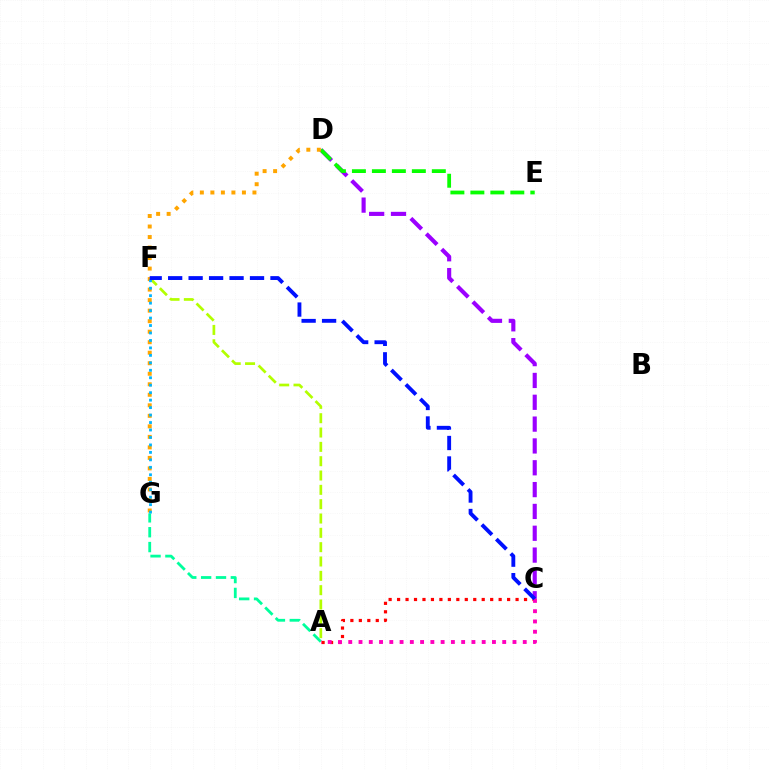{('A', 'G'): [{'color': '#00ff9d', 'line_style': 'dashed', 'thickness': 2.02}], ('A', 'C'): [{'color': '#ff0000', 'line_style': 'dotted', 'thickness': 2.3}, {'color': '#ff00bd', 'line_style': 'dotted', 'thickness': 2.79}], ('C', 'D'): [{'color': '#9b00ff', 'line_style': 'dashed', 'thickness': 2.97}], ('D', 'E'): [{'color': '#08ff00', 'line_style': 'dashed', 'thickness': 2.71}], ('A', 'F'): [{'color': '#b3ff00', 'line_style': 'dashed', 'thickness': 1.95}], ('D', 'G'): [{'color': '#ffa500', 'line_style': 'dotted', 'thickness': 2.86}], ('F', 'G'): [{'color': '#00b5ff', 'line_style': 'dotted', 'thickness': 2.03}], ('C', 'F'): [{'color': '#0010ff', 'line_style': 'dashed', 'thickness': 2.78}]}